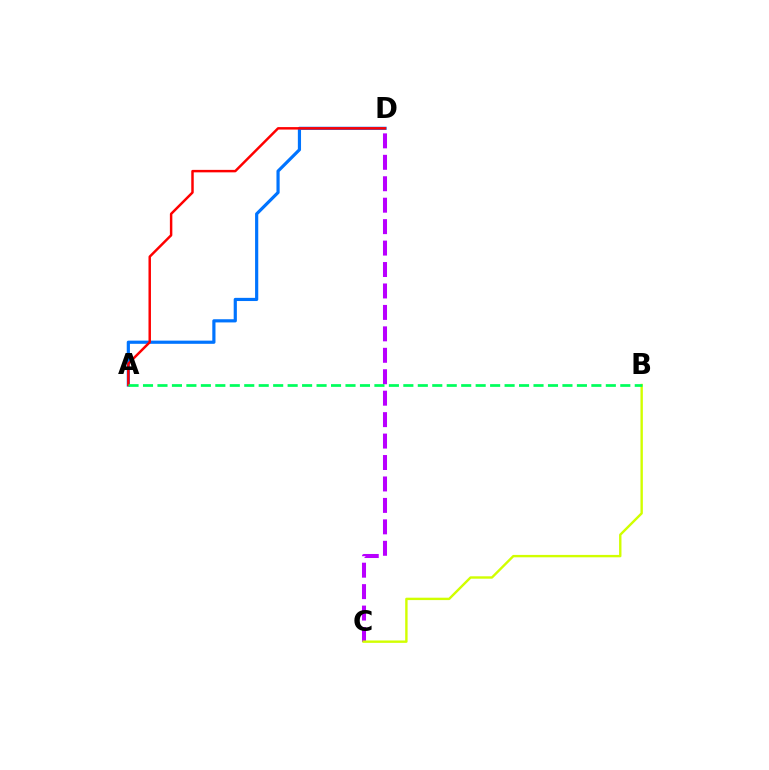{('C', 'D'): [{'color': '#b900ff', 'line_style': 'dashed', 'thickness': 2.91}], ('B', 'C'): [{'color': '#d1ff00', 'line_style': 'solid', 'thickness': 1.72}], ('A', 'D'): [{'color': '#0074ff', 'line_style': 'solid', 'thickness': 2.29}, {'color': '#ff0000', 'line_style': 'solid', 'thickness': 1.78}], ('A', 'B'): [{'color': '#00ff5c', 'line_style': 'dashed', 'thickness': 1.96}]}